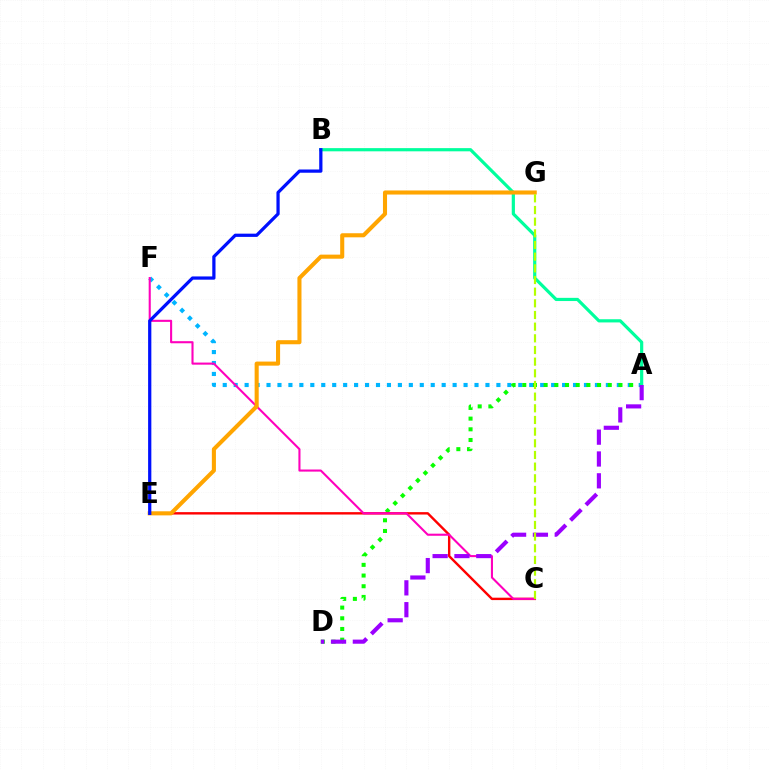{('A', 'F'): [{'color': '#00b5ff', 'line_style': 'dotted', 'thickness': 2.97}], ('A', 'D'): [{'color': '#08ff00', 'line_style': 'dotted', 'thickness': 2.9}, {'color': '#9b00ff', 'line_style': 'dashed', 'thickness': 2.97}], ('C', 'E'): [{'color': '#ff0000', 'line_style': 'solid', 'thickness': 1.73}], ('A', 'B'): [{'color': '#00ff9d', 'line_style': 'solid', 'thickness': 2.3}], ('C', 'F'): [{'color': '#ff00bd', 'line_style': 'solid', 'thickness': 1.51}], ('E', 'G'): [{'color': '#ffa500', 'line_style': 'solid', 'thickness': 2.94}], ('C', 'G'): [{'color': '#b3ff00', 'line_style': 'dashed', 'thickness': 1.58}], ('B', 'E'): [{'color': '#0010ff', 'line_style': 'solid', 'thickness': 2.33}]}